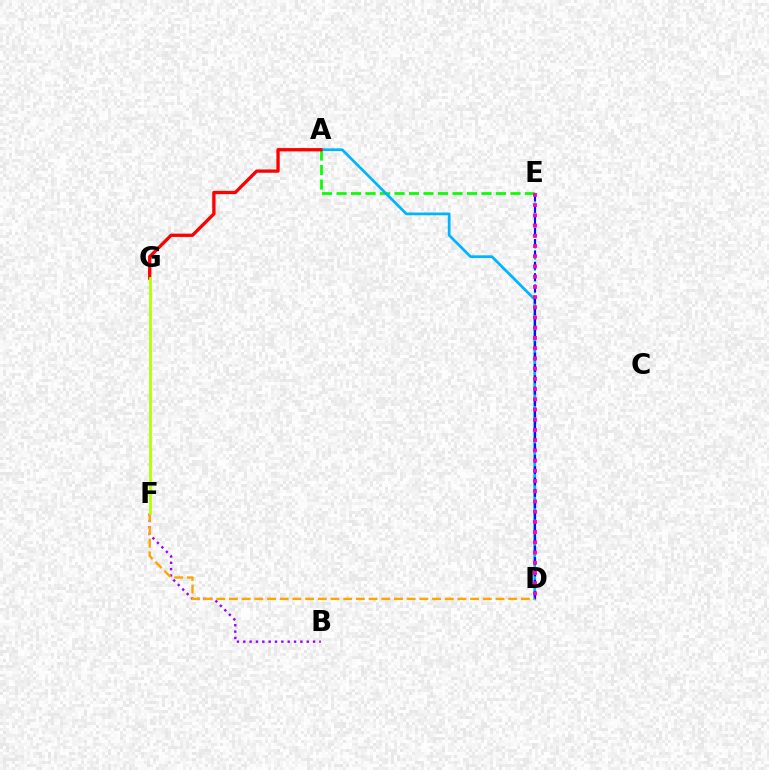{('D', 'E'): [{'color': '#00ff9d', 'line_style': 'dotted', 'thickness': 1.51}, {'color': '#0010ff', 'line_style': 'dashed', 'thickness': 1.54}, {'color': '#ff00bd', 'line_style': 'dotted', 'thickness': 2.78}], ('A', 'E'): [{'color': '#08ff00', 'line_style': 'dashed', 'thickness': 1.97}], ('A', 'D'): [{'color': '#00b5ff', 'line_style': 'solid', 'thickness': 1.97}], ('A', 'G'): [{'color': '#ff0000', 'line_style': 'solid', 'thickness': 2.38}], ('B', 'F'): [{'color': '#9b00ff', 'line_style': 'dotted', 'thickness': 1.72}], ('D', 'F'): [{'color': '#ffa500', 'line_style': 'dashed', 'thickness': 1.72}], ('F', 'G'): [{'color': '#b3ff00', 'line_style': 'solid', 'thickness': 1.98}]}